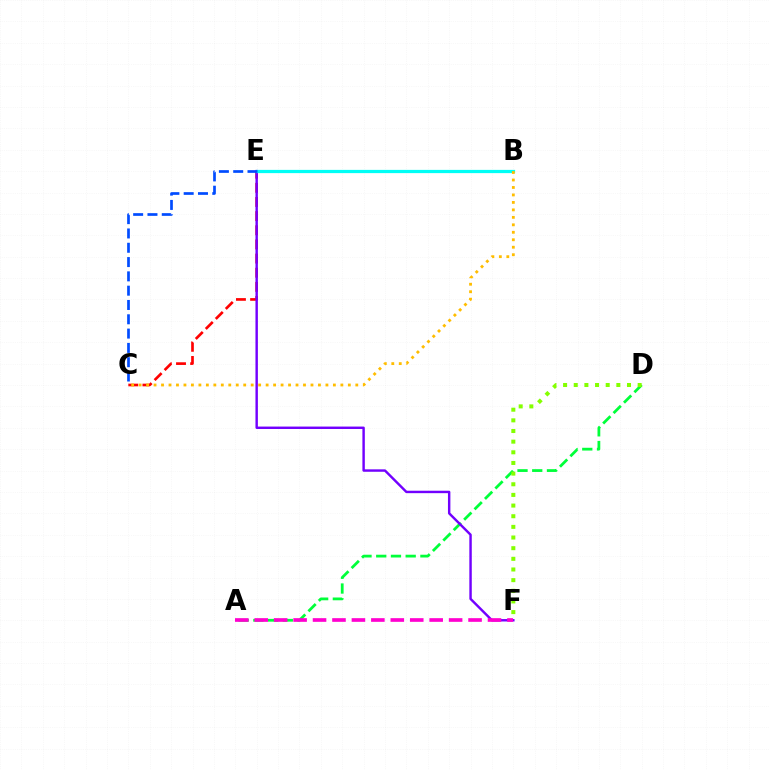{('C', 'E'): [{'color': '#ff0000', 'line_style': 'dashed', 'thickness': 1.92}, {'color': '#004bff', 'line_style': 'dashed', 'thickness': 1.94}], ('A', 'D'): [{'color': '#00ff39', 'line_style': 'dashed', 'thickness': 2.0}], ('D', 'F'): [{'color': '#84ff00', 'line_style': 'dotted', 'thickness': 2.89}], ('E', 'F'): [{'color': '#7200ff', 'line_style': 'solid', 'thickness': 1.75}], ('A', 'F'): [{'color': '#ff00cf', 'line_style': 'dashed', 'thickness': 2.64}], ('B', 'E'): [{'color': '#00fff6', 'line_style': 'solid', 'thickness': 2.33}], ('B', 'C'): [{'color': '#ffbd00', 'line_style': 'dotted', 'thickness': 2.03}]}